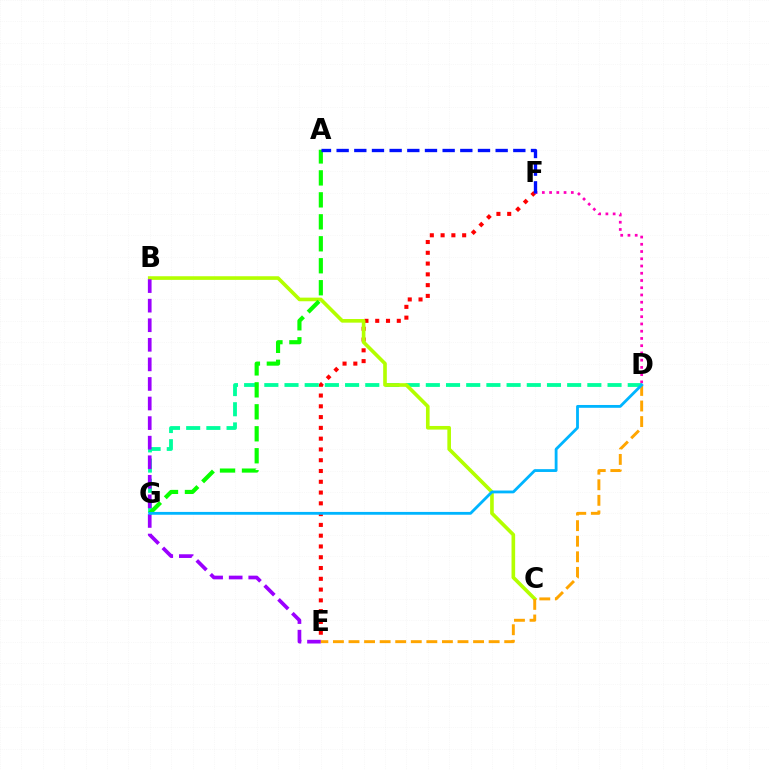{('E', 'F'): [{'color': '#ff0000', 'line_style': 'dotted', 'thickness': 2.93}], ('D', 'G'): [{'color': '#00ff9d', 'line_style': 'dashed', 'thickness': 2.74}, {'color': '#00b5ff', 'line_style': 'solid', 'thickness': 2.03}], ('B', 'C'): [{'color': '#b3ff00', 'line_style': 'solid', 'thickness': 2.62}], ('B', 'E'): [{'color': '#9b00ff', 'line_style': 'dashed', 'thickness': 2.66}], ('D', 'F'): [{'color': '#ff00bd', 'line_style': 'dotted', 'thickness': 1.97}], ('A', 'G'): [{'color': '#08ff00', 'line_style': 'dashed', 'thickness': 2.98}], ('D', 'E'): [{'color': '#ffa500', 'line_style': 'dashed', 'thickness': 2.12}], ('A', 'F'): [{'color': '#0010ff', 'line_style': 'dashed', 'thickness': 2.4}]}